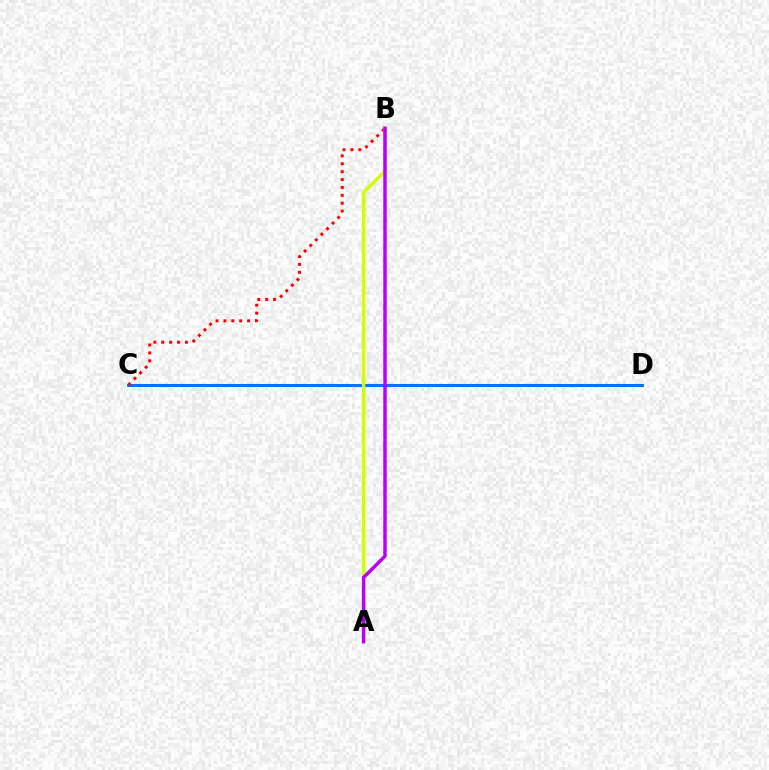{('C', 'D'): [{'color': '#00ff5c', 'line_style': 'dotted', 'thickness': 1.6}, {'color': '#0074ff', 'line_style': 'solid', 'thickness': 2.13}], ('B', 'C'): [{'color': '#ff0000', 'line_style': 'dotted', 'thickness': 2.14}], ('A', 'B'): [{'color': '#d1ff00', 'line_style': 'solid', 'thickness': 2.43}, {'color': '#b900ff', 'line_style': 'solid', 'thickness': 2.5}]}